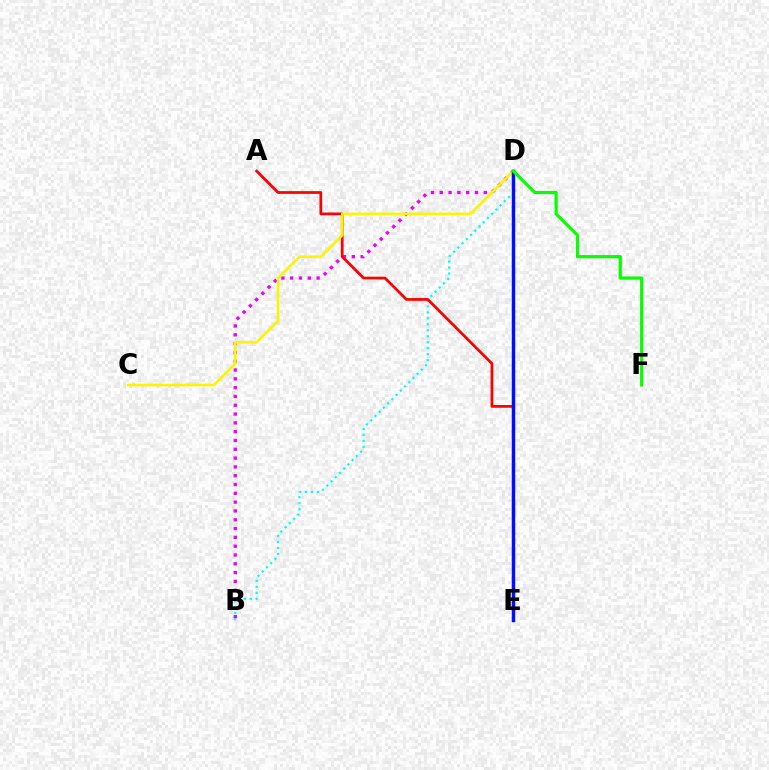{('B', 'D'): [{'color': '#ee00ff', 'line_style': 'dotted', 'thickness': 2.39}, {'color': '#00fff6', 'line_style': 'dotted', 'thickness': 1.62}], ('A', 'E'): [{'color': '#ff0000', 'line_style': 'solid', 'thickness': 1.98}], ('C', 'D'): [{'color': '#fcf500', 'line_style': 'solid', 'thickness': 1.9}], ('D', 'E'): [{'color': '#0010ff', 'line_style': 'solid', 'thickness': 2.49}], ('D', 'F'): [{'color': '#08ff00', 'line_style': 'solid', 'thickness': 2.3}]}